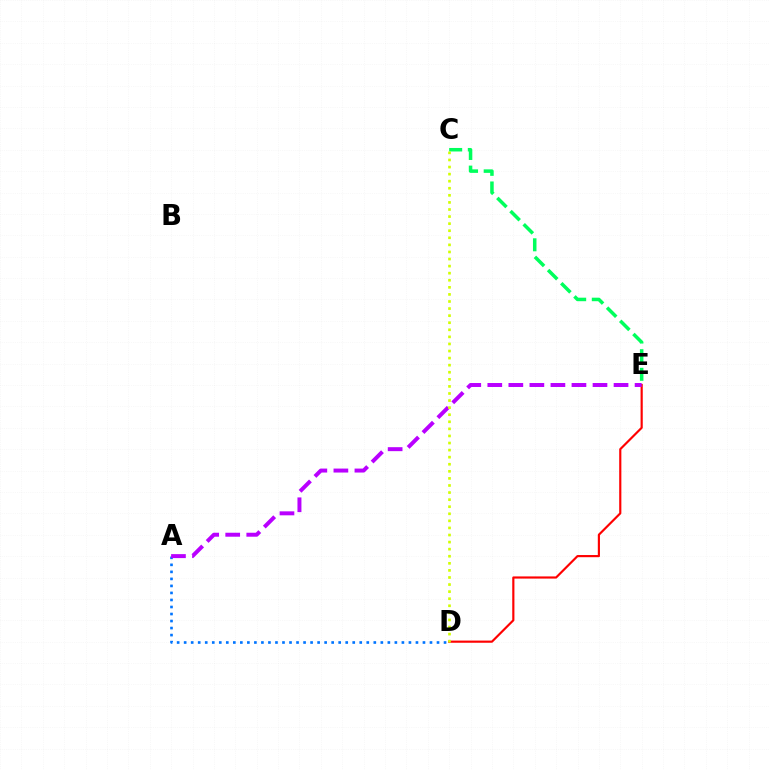{('D', 'E'): [{'color': '#ff0000', 'line_style': 'solid', 'thickness': 1.56}], ('A', 'D'): [{'color': '#0074ff', 'line_style': 'dotted', 'thickness': 1.91}], ('C', 'E'): [{'color': '#00ff5c', 'line_style': 'dashed', 'thickness': 2.53}], ('A', 'E'): [{'color': '#b900ff', 'line_style': 'dashed', 'thickness': 2.86}], ('C', 'D'): [{'color': '#d1ff00', 'line_style': 'dotted', 'thickness': 1.92}]}